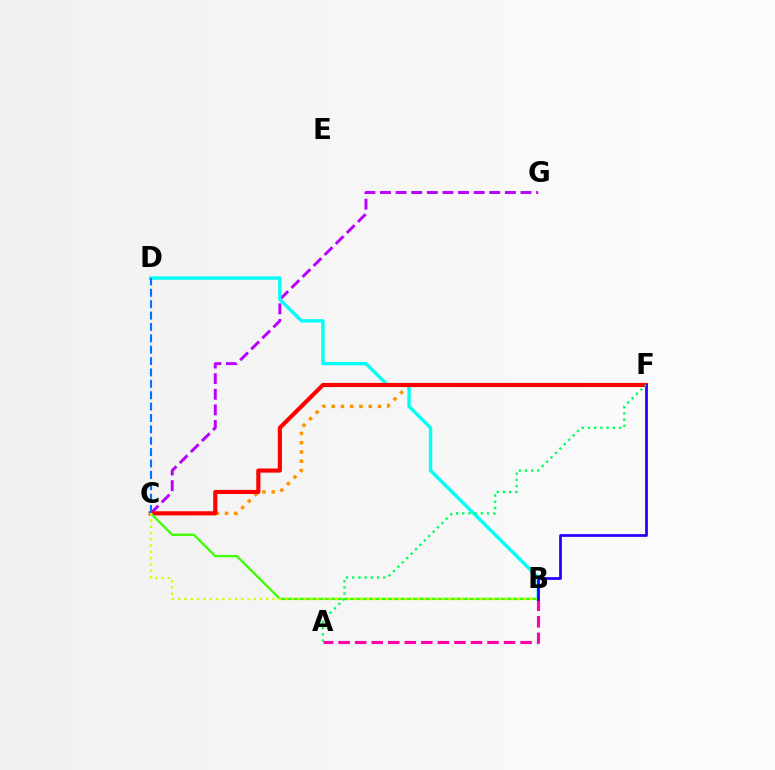{('C', 'F'): [{'color': '#ff9400', 'line_style': 'dotted', 'thickness': 2.52}, {'color': '#ff0000', 'line_style': 'solid', 'thickness': 2.97}], ('C', 'G'): [{'color': '#b900ff', 'line_style': 'dashed', 'thickness': 2.12}], ('B', 'D'): [{'color': '#00fff6', 'line_style': 'solid', 'thickness': 2.43}], ('B', 'C'): [{'color': '#3dff00', 'line_style': 'solid', 'thickness': 1.67}, {'color': '#d1ff00', 'line_style': 'dotted', 'thickness': 1.71}], ('A', 'B'): [{'color': '#ff00ac', 'line_style': 'dashed', 'thickness': 2.25}], ('B', 'F'): [{'color': '#2500ff', 'line_style': 'solid', 'thickness': 1.98}], ('C', 'D'): [{'color': '#0074ff', 'line_style': 'dashed', 'thickness': 1.55}], ('A', 'F'): [{'color': '#00ff5c', 'line_style': 'dotted', 'thickness': 1.69}]}